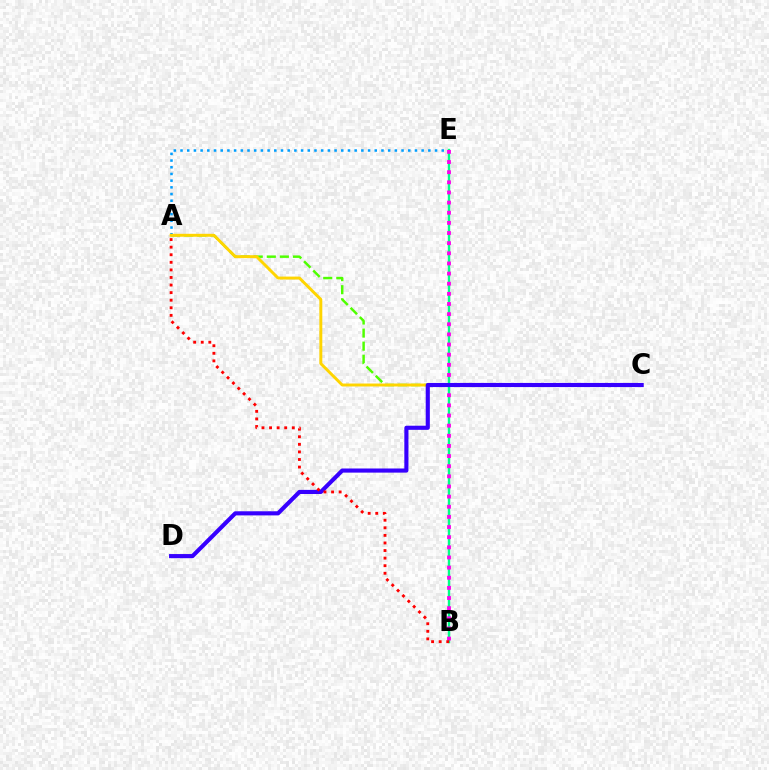{('A', 'E'): [{'color': '#009eff', 'line_style': 'dotted', 'thickness': 1.82}], ('A', 'C'): [{'color': '#4fff00', 'line_style': 'dashed', 'thickness': 1.77}, {'color': '#ffd500', 'line_style': 'solid', 'thickness': 2.11}], ('B', 'E'): [{'color': '#00ff86', 'line_style': 'solid', 'thickness': 1.73}, {'color': '#ff00ed', 'line_style': 'dotted', 'thickness': 2.75}], ('C', 'D'): [{'color': '#3700ff', 'line_style': 'solid', 'thickness': 2.97}], ('A', 'B'): [{'color': '#ff0000', 'line_style': 'dotted', 'thickness': 2.06}]}